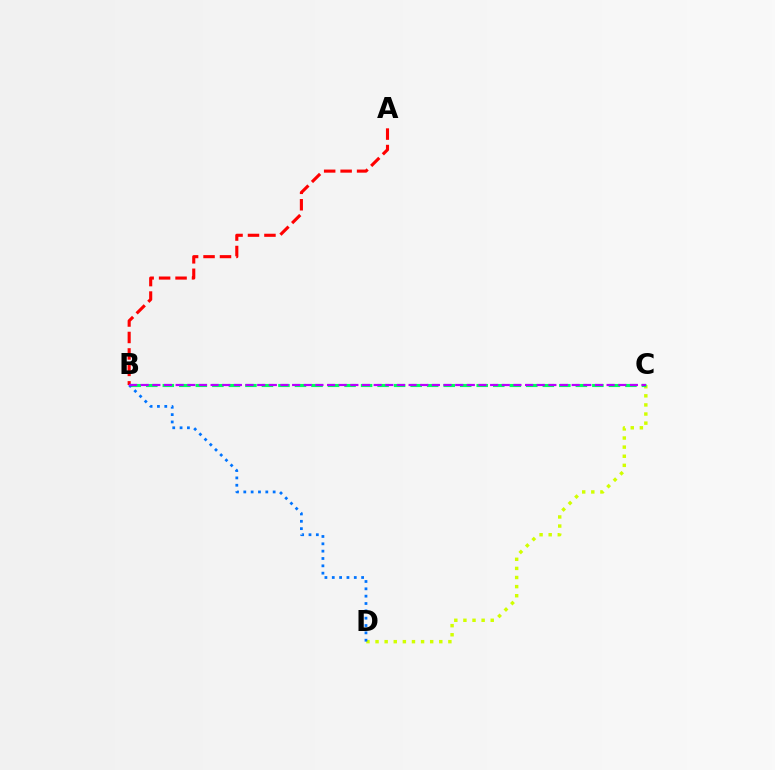{('A', 'B'): [{'color': '#ff0000', 'line_style': 'dashed', 'thickness': 2.24}], ('C', 'D'): [{'color': '#d1ff00', 'line_style': 'dotted', 'thickness': 2.47}], ('B', 'C'): [{'color': '#00ff5c', 'line_style': 'dashed', 'thickness': 2.24}, {'color': '#b900ff', 'line_style': 'dashed', 'thickness': 1.58}], ('B', 'D'): [{'color': '#0074ff', 'line_style': 'dotted', 'thickness': 1.99}]}